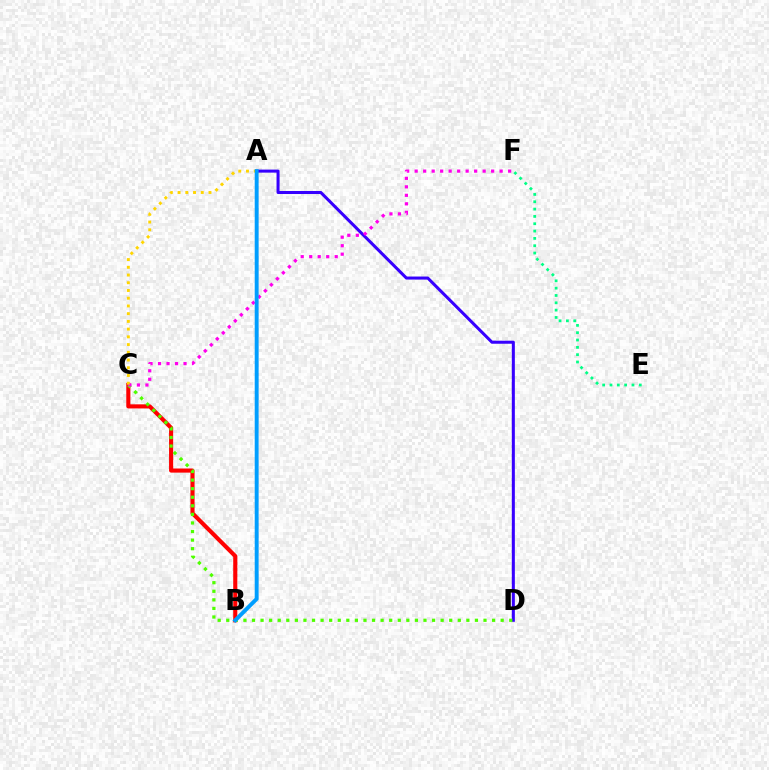{('B', 'C'): [{'color': '#ff0000', 'line_style': 'solid', 'thickness': 2.96}], ('A', 'D'): [{'color': '#3700ff', 'line_style': 'solid', 'thickness': 2.19}], ('C', 'D'): [{'color': '#4fff00', 'line_style': 'dotted', 'thickness': 2.33}], ('C', 'F'): [{'color': '#ff00ed', 'line_style': 'dotted', 'thickness': 2.31}], ('E', 'F'): [{'color': '#00ff86', 'line_style': 'dotted', 'thickness': 1.99}], ('A', 'C'): [{'color': '#ffd500', 'line_style': 'dotted', 'thickness': 2.1}], ('A', 'B'): [{'color': '#009eff', 'line_style': 'solid', 'thickness': 2.82}]}